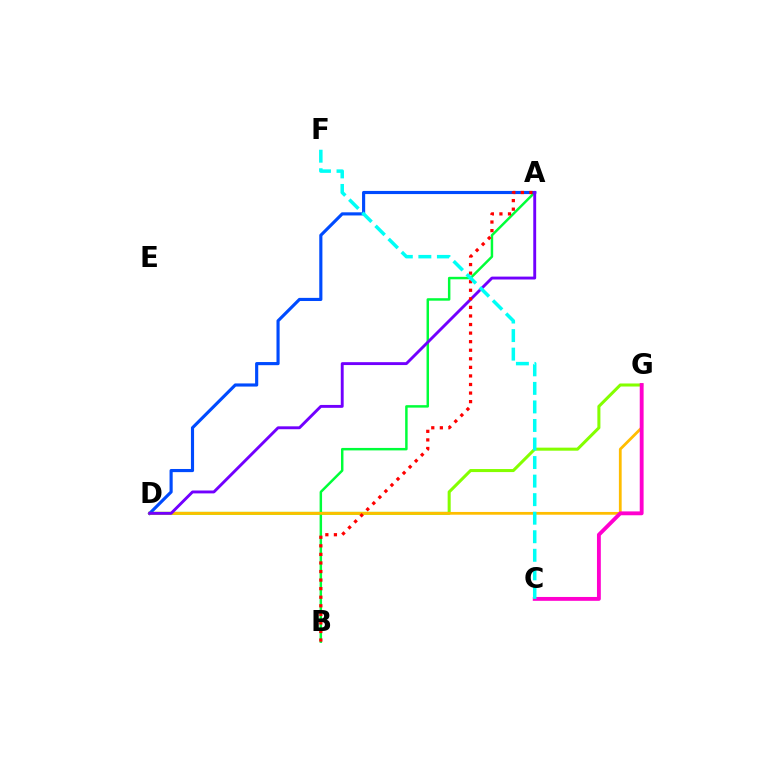{('D', 'G'): [{'color': '#84ff00', 'line_style': 'solid', 'thickness': 2.19}, {'color': '#ffbd00', 'line_style': 'solid', 'thickness': 2.0}], ('A', 'B'): [{'color': '#00ff39', 'line_style': 'solid', 'thickness': 1.78}, {'color': '#ff0000', 'line_style': 'dotted', 'thickness': 2.33}], ('A', 'D'): [{'color': '#004bff', 'line_style': 'solid', 'thickness': 2.26}, {'color': '#7200ff', 'line_style': 'solid', 'thickness': 2.08}], ('C', 'G'): [{'color': '#ff00cf', 'line_style': 'solid', 'thickness': 2.78}], ('C', 'F'): [{'color': '#00fff6', 'line_style': 'dashed', 'thickness': 2.52}]}